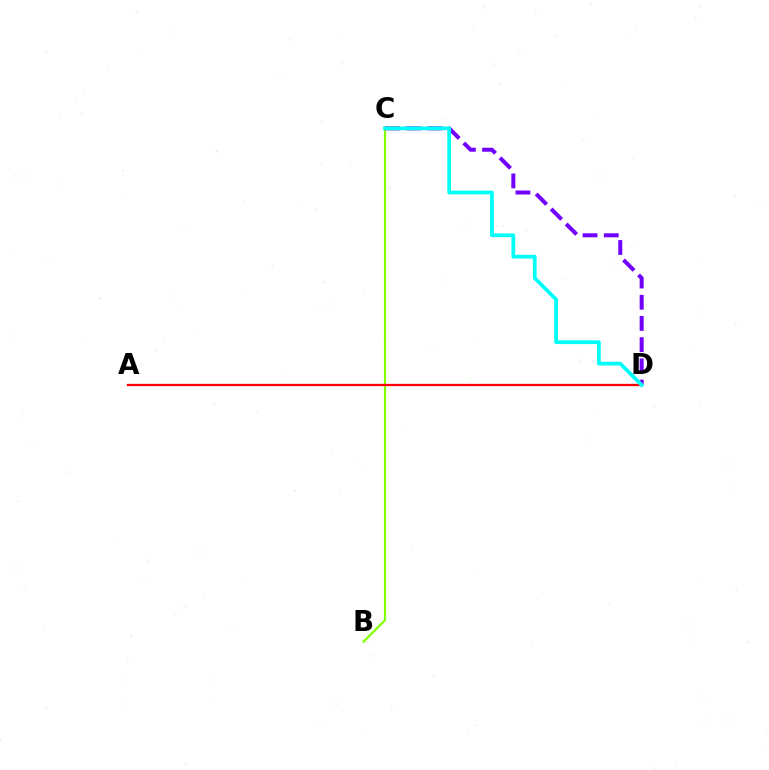{('B', 'C'): [{'color': '#84ff00', 'line_style': 'solid', 'thickness': 1.57}], ('C', 'D'): [{'color': '#7200ff', 'line_style': 'dashed', 'thickness': 2.88}, {'color': '#00fff6', 'line_style': 'solid', 'thickness': 2.7}], ('A', 'D'): [{'color': '#ff0000', 'line_style': 'solid', 'thickness': 1.66}]}